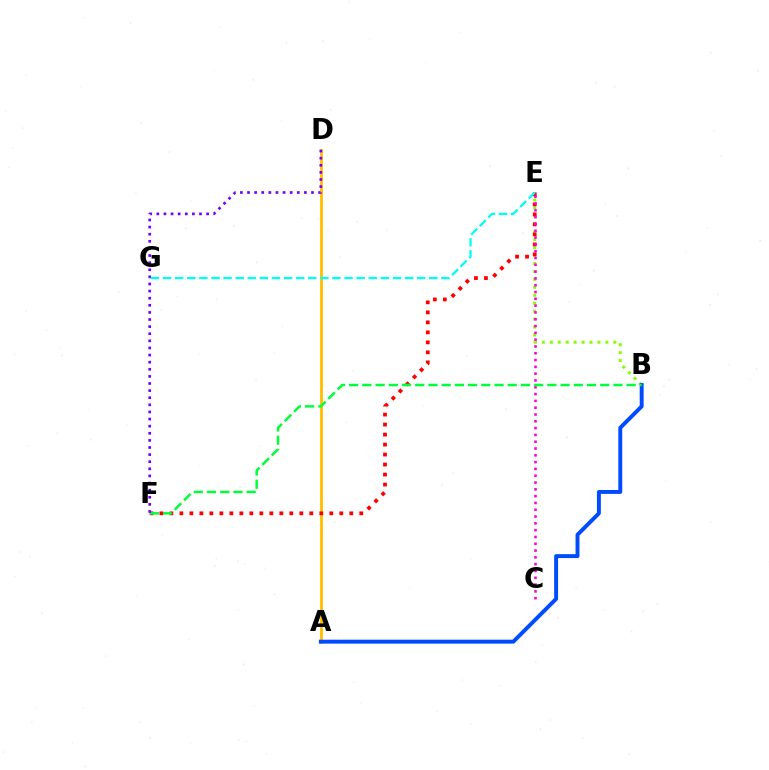{('B', 'E'): [{'color': '#84ff00', 'line_style': 'dotted', 'thickness': 2.16}], ('A', 'D'): [{'color': '#ffbd00', 'line_style': 'solid', 'thickness': 2.01}], ('E', 'F'): [{'color': '#ff0000', 'line_style': 'dotted', 'thickness': 2.72}], ('A', 'B'): [{'color': '#004bff', 'line_style': 'solid', 'thickness': 2.83}], ('C', 'E'): [{'color': '#ff00cf', 'line_style': 'dotted', 'thickness': 1.85}], ('B', 'F'): [{'color': '#00ff39', 'line_style': 'dashed', 'thickness': 1.8}], ('D', 'F'): [{'color': '#7200ff', 'line_style': 'dotted', 'thickness': 1.93}], ('E', 'G'): [{'color': '#00fff6', 'line_style': 'dashed', 'thickness': 1.64}]}